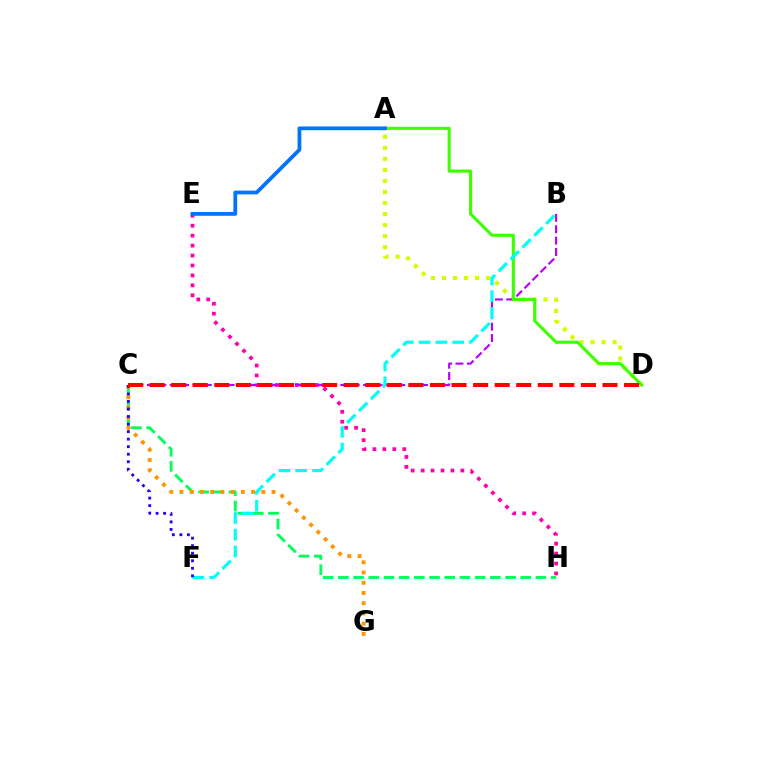{('C', 'H'): [{'color': '#00ff5c', 'line_style': 'dashed', 'thickness': 2.06}], ('E', 'H'): [{'color': '#ff00ac', 'line_style': 'dotted', 'thickness': 2.7}], ('A', 'D'): [{'color': '#d1ff00', 'line_style': 'dotted', 'thickness': 3.0}, {'color': '#3dff00', 'line_style': 'solid', 'thickness': 2.23}], ('B', 'C'): [{'color': '#b900ff', 'line_style': 'dashed', 'thickness': 1.55}], ('B', 'F'): [{'color': '#00fff6', 'line_style': 'dashed', 'thickness': 2.28}], ('C', 'G'): [{'color': '#ff9400', 'line_style': 'dotted', 'thickness': 2.78}], ('C', 'F'): [{'color': '#2500ff', 'line_style': 'dotted', 'thickness': 2.05}], ('C', 'D'): [{'color': '#ff0000', 'line_style': 'dashed', 'thickness': 2.93}], ('A', 'E'): [{'color': '#0074ff', 'line_style': 'solid', 'thickness': 2.72}]}